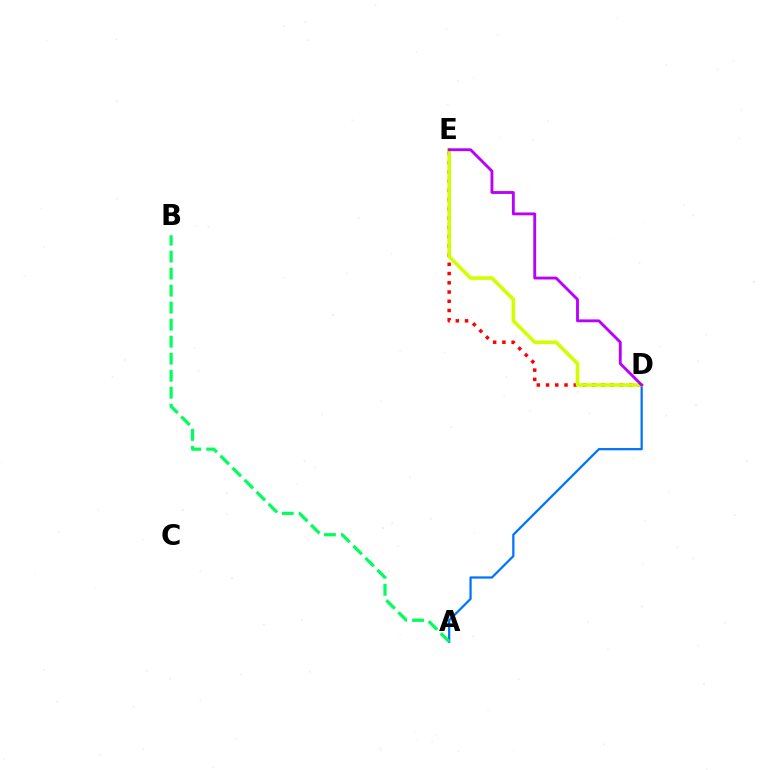{('A', 'D'): [{'color': '#0074ff', 'line_style': 'solid', 'thickness': 1.62}], ('D', 'E'): [{'color': '#ff0000', 'line_style': 'dotted', 'thickness': 2.51}, {'color': '#d1ff00', 'line_style': 'solid', 'thickness': 2.58}, {'color': '#b900ff', 'line_style': 'solid', 'thickness': 2.06}], ('A', 'B'): [{'color': '#00ff5c', 'line_style': 'dashed', 'thickness': 2.31}]}